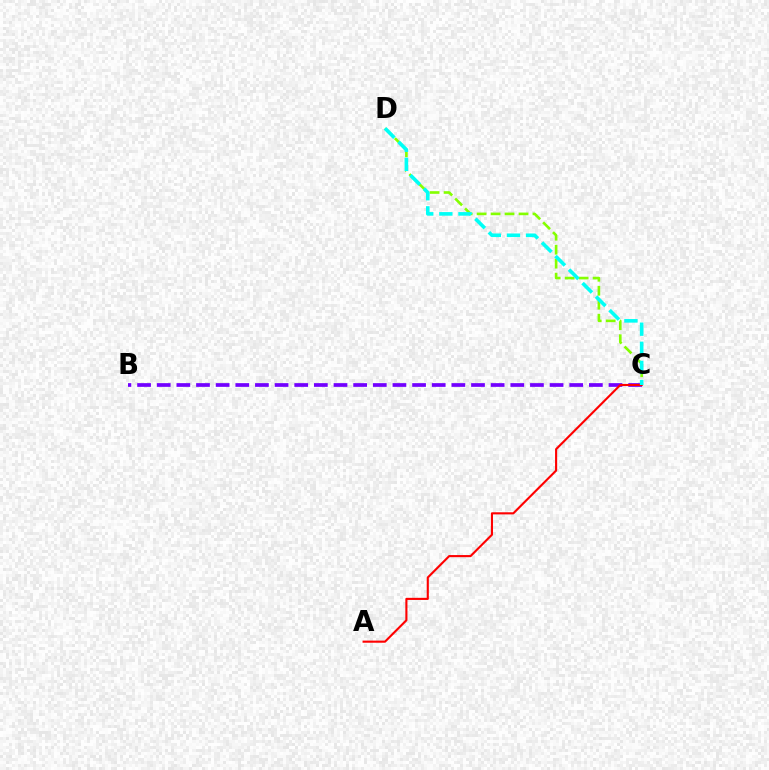{('B', 'C'): [{'color': '#7200ff', 'line_style': 'dashed', 'thickness': 2.67}], ('C', 'D'): [{'color': '#84ff00', 'line_style': 'dashed', 'thickness': 1.9}, {'color': '#00fff6', 'line_style': 'dashed', 'thickness': 2.6}], ('A', 'C'): [{'color': '#ff0000', 'line_style': 'solid', 'thickness': 1.52}]}